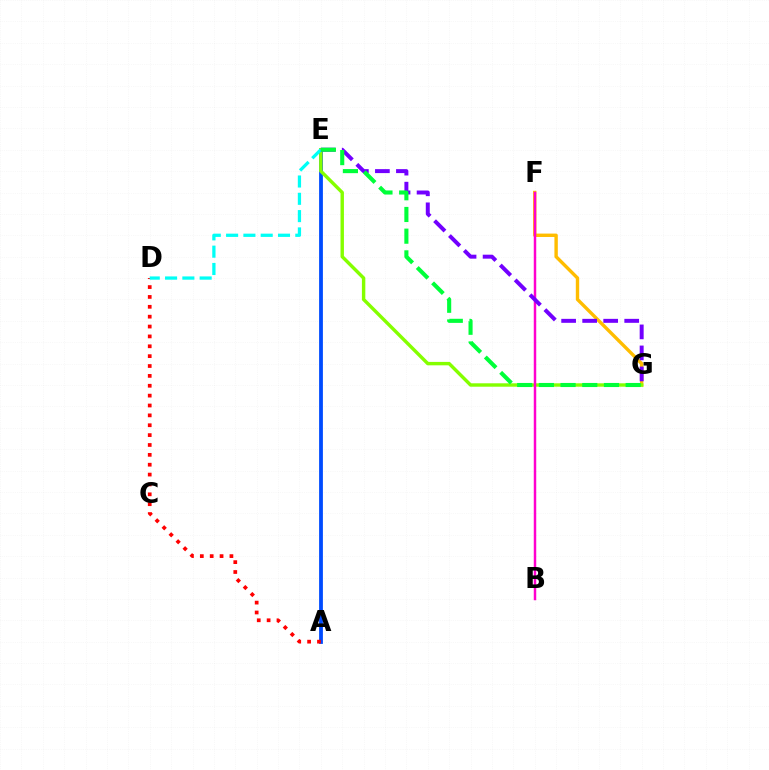{('A', 'E'): [{'color': '#004bff', 'line_style': 'solid', 'thickness': 2.73}], ('F', 'G'): [{'color': '#ffbd00', 'line_style': 'solid', 'thickness': 2.44}], ('A', 'D'): [{'color': '#ff0000', 'line_style': 'dotted', 'thickness': 2.68}], ('E', 'G'): [{'color': '#84ff00', 'line_style': 'solid', 'thickness': 2.46}, {'color': '#7200ff', 'line_style': 'dashed', 'thickness': 2.86}, {'color': '#00ff39', 'line_style': 'dashed', 'thickness': 2.95}], ('D', 'E'): [{'color': '#00fff6', 'line_style': 'dashed', 'thickness': 2.35}], ('B', 'F'): [{'color': '#ff00cf', 'line_style': 'solid', 'thickness': 1.78}]}